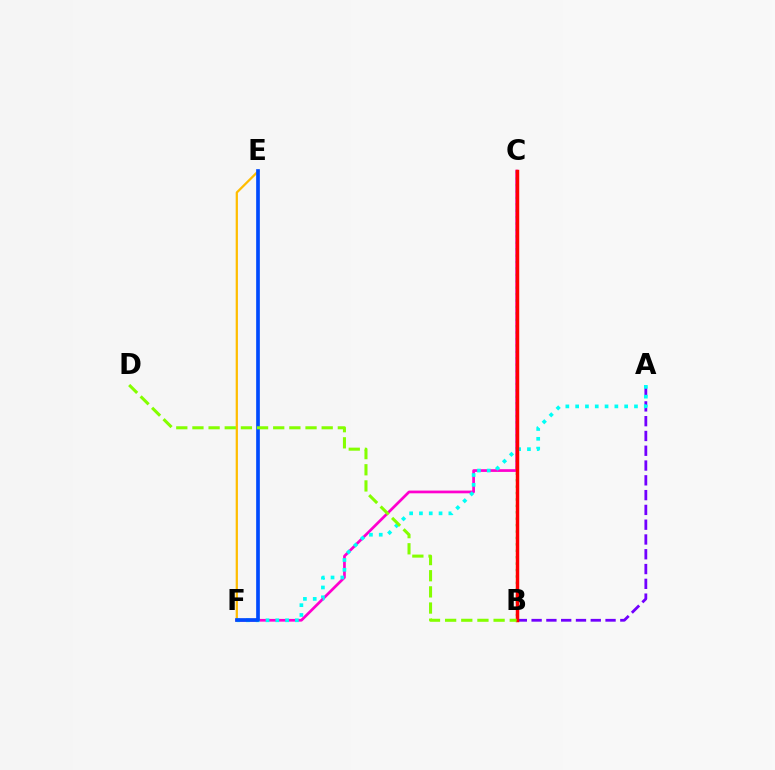{('C', 'F'): [{'color': '#ff00cf', 'line_style': 'solid', 'thickness': 1.96}], ('E', 'F'): [{'color': '#ffbd00', 'line_style': 'solid', 'thickness': 1.62}, {'color': '#004bff', 'line_style': 'solid', 'thickness': 2.65}], ('A', 'B'): [{'color': '#7200ff', 'line_style': 'dashed', 'thickness': 2.01}], ('A', 'F'): [{'color': '#00fff6', 'line_style': 'dotted', 'thickness': 2.66}], ('B', 'C'): [{'color': '#00ff39', 'line_style': 'dotted', 'thickness': 1.74}, {'color': '#ff0000', 'line_style': 'solid', 'thickness': 2.49}], ('B', 'D'): [{'color': '#84ff00', 'line_style': 'dashed', 'thickness': 2.19}]}